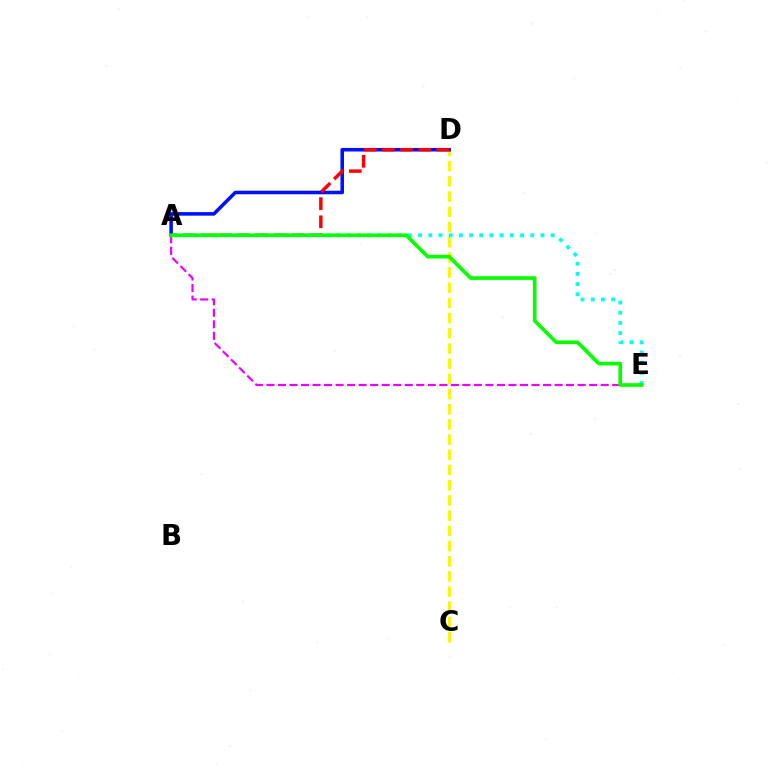{('C', 'D'): [{'color': '#fcf500', 'line_style': 'dashed', 'thickness': 2.06}], ('A', 'D'): [{'color': '#0010ff', 'line_style': 'solid', 'thickness': 2.55}, {'color': '#ff0000', 'line_style': 'dashed', 'thickness': 2.47}], ('A', 'E'): [{'color': '#00fff6', 'line_style': 'dotted', 'thickness': 2.77}, {'color': '#ee00ff', 'line_style': 'dashed', 'thickness': 1.57}, {'color': '#08ff00', 'line_style': 'solid', 'thickness': 2.64}]}